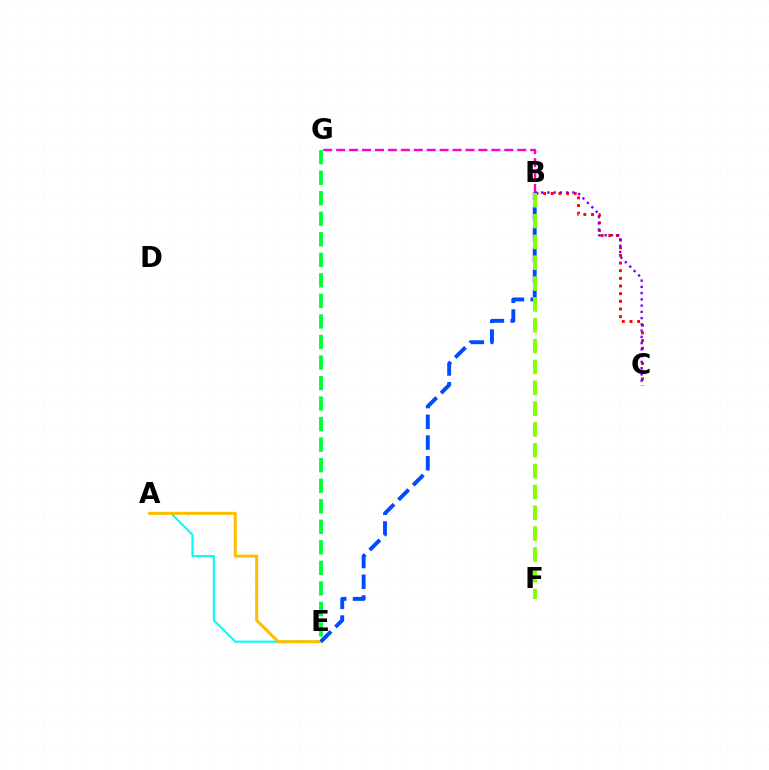{('E', 'G'): [{'color': '#00ff39', 'line_style': 'dashed', 'thickness': 2.79}], ('B', 'G'): [{'color': '#ff00cf', 'line_style': 'dashed', 'thickness': 1.76}], ('B', 'C'): [{'color': '#ff0000', 'line_style': 'dotted', 'thickness': 2.08}, {'color': '#7200ff', 'line_style': 'dotted', 'thickness': 1.7}], ('A', 'E'): [{'color': '#00fff6', 'line_style': 'solid', 'thickness': 1.52}, {'color': '#ffbd00', 'line_style': 'solid', 'thickness': 2.16}], ('B', 'E'): [{'color': '#004bff', 'line_style': 'dashed', 'thickness': 2.82}], ('B', 'F'): [{'color': '#84ff00', 'line_style': 'dashed', 'thickness': 2.83}]}